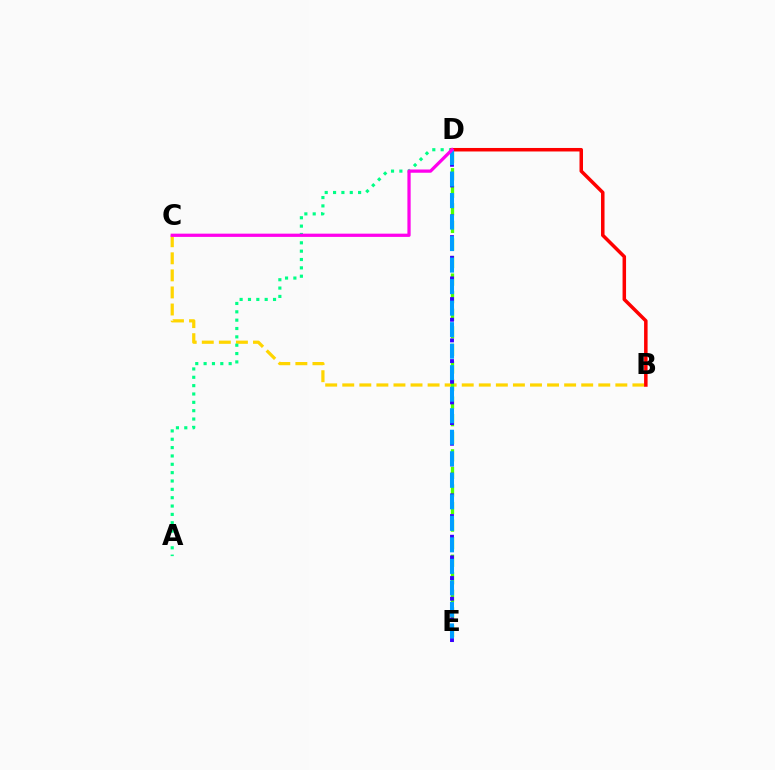{('B', 'C'): [{'color': '#ffd500', 'line_style': 'dashed', 'thickness': 2.32}], ('D', 'E'): [{'color': '#4fff00', 'line_style': 'dashed', 'thickness': 2.39}, {'color': '#3700ff', 'line_style': 'dotted', 'thickness': 2.81}, {'color': '#009eff', 'line_style': 'dashed', 'thickness': 2.92}], ('A', 'D'): [{'color': '#00ff86', 'line_style': 'dotted', 'thickness': 2.27}], ('B', 'D'): [{'color': '#ff0000', 'line_style': 'solid', 'thickness': 2.53}], ('C', 'D'): [{'color': '#ff00ed', 'line_style': 'solid', 'thickness': 2.34}]}